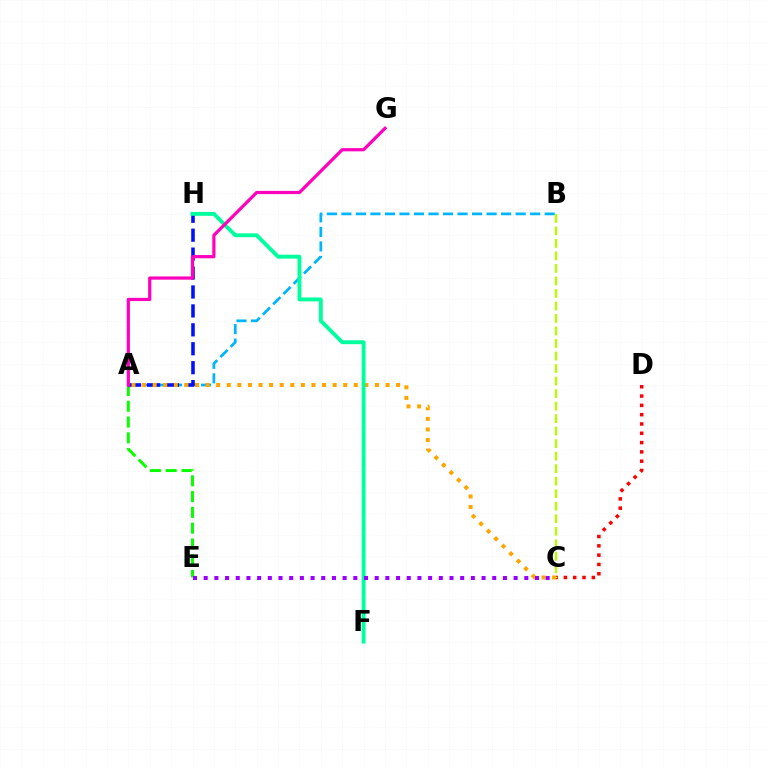{('A', 'B'): [{'color': '#00b5ff', 'line_style': 'dashed', 'thickness': 1.97}], ('A', 'E'): [{'color': '#08ff00', 'line_style': 'dashed', 'thickness': 2.14}], ('A', 'H'): [{'color': '#0010ff', 'line_style': 'dashed', 'thickness': 2.57}], ('C', 'D'): [{'color': '#ff0000', 'line_style': 'dotted', 'thickness': 2.53}], ('A', 'C'): [{'color': '#ffa500', 'line_style': 'dotted', 'thickness': 2.88}], ('F', 'H'): [{'color': '#00ff9d', 'line_style': 'solid', 'thickness': 2.8}], ('A', 'G'): [{'color': '#ff00bd', 'line_style': 'solid', 'thickness': 2.31}], ('C', 'E'): [{'color': '#9b00ff', 'line_style': 'dotted', 'thickness': 2.9}], ('B', 'C'): [{'color': '#b3ff00', 'line_style': 'dashed', 'thickness': 1.7}]}